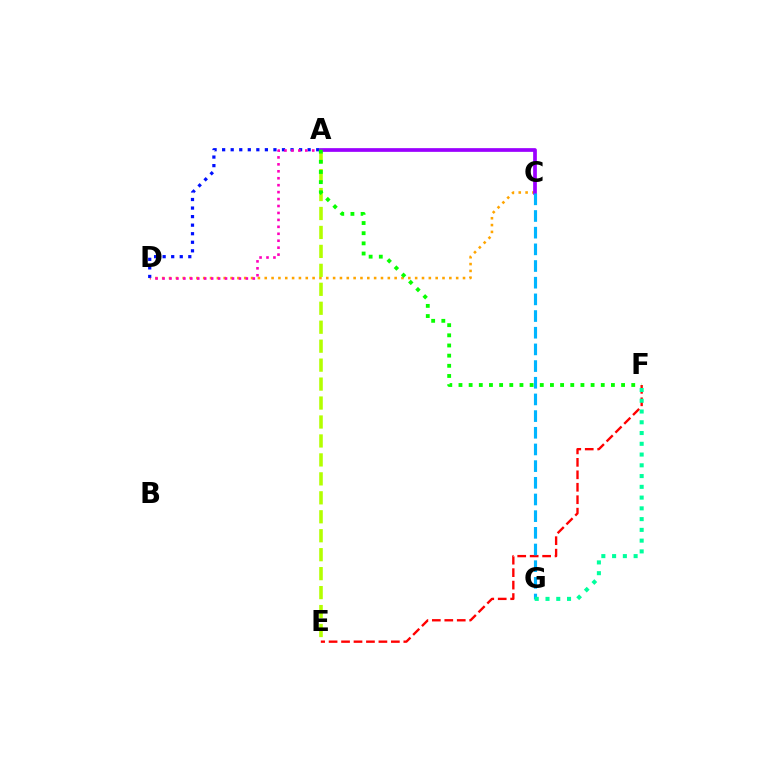{('E', 'F'): [{'color': '#ff0000', 'line_style': 'dashed', 'thickness': 1.69}], ('C', 'D'): [{'color': '#ffa500', 'line_style': 'dotted', 'thickness': 1.86}], ('A', 'D'): [{'color': '#0010ff', 'line_style': 'dotted', 'thickness': 2.32}, {'color': '#ff00bd', 'line_style': 'dotted', 'thickness': 1.89}], ('A', 'E'): [{'color': '#b3ff00', 'line_style': 'dashed', 'thickness': 2.58}], ('A', 'C'): [{'color': '#9b00ff', 'line_style': 'solid', 'thickness': 2.67}], ('C', 'G'): [{'color': '#00b5ff', 'line_style': 'dashed', 'thickness': 2.27}], ('F', 'G'): [{'color': '#00ff9d', 'line_style': 'dotted', 'thickness': 2.92}], ('A', 'F'): [{'color': '#08ff00', 'line_style': 'dotted', 'thickness': 2.76}]}